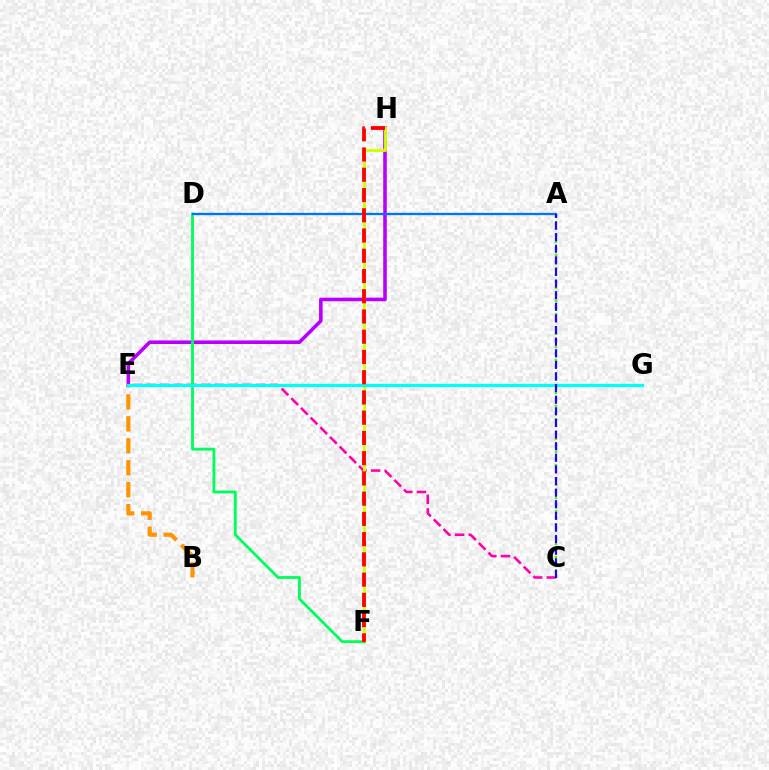{('C', 'E'): [{'color': '#ff00ac', 'line_style': 'dashed', 'thickness': 1.86}], ('B', 'E'): [{'color': '#ff9400', 'line_style': 'dashed', 'thickness': 2.98}], ('E', 'H'): [{'color': '#b900ff', 'line_style': 'solid', 'thickness': 2.57}], ('F', 'H'): [{'color': '#d1ff00', 'line_style': 'solid', 'thickness': 2.05}, {'color': '#ff0000', 'line_style': 'dashed', 'thickness': 2.75}], ('D', 'F'): [{'color': '#00ff5c', 'line_style': 'solid', 'thickness': 2.04}], ('E', 'G'): [{'color': '#00fff6', 'line_style': 'solid', 'thickness': 2.31}], ('A', 'D'): [{'color': '#0074ff', 'line_style': 'solid', 'thickness': 1.65}], ('A', 'C'): [{'color': '#3dff00', 'line_style': 'dotted', 'thickness': 1.78}, {'color': '#2500ff', 'line_style': 'dashed', 'thickness': 1.58}]}